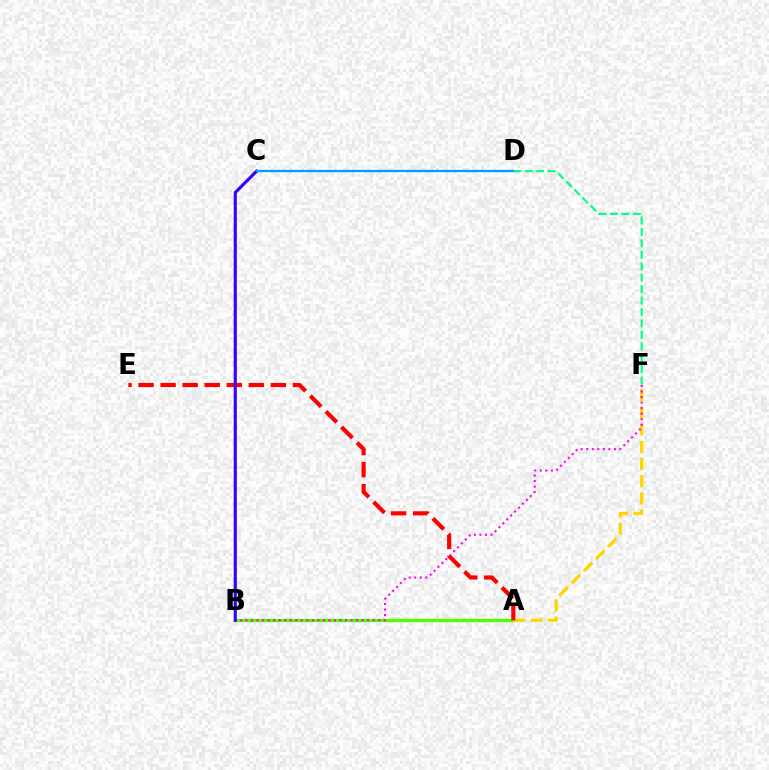{('D', 'F'): [{'color': '#00ff86', 'line_style': 'dashed', 'thickness': 1.55}], ('A', 'B'): [{'color': '#4fff00', 'line_style': 'solid', 'thickness': 2.37}], ('A', 'F'): [{'color': '#ffd500', 'line_style': 'dashed', 'thickness': 2.34}], ('B', 'F'): [{'color': '#ff00ed', 'line_style': 'dotted', 'thickness': 1.5}], ('A', 'E'): [{'color': '#ff0000', 'line_style': 'dashed', 'thickness': 3.0}], ('B', 'C'): [{'color': '#3700ff', 'line_style': 'solid', 'thickness': 2.26}], ('C', 'D'): [{'color': '#009eff', 'line_style': 'solid', 'thickness': 1.66}]}